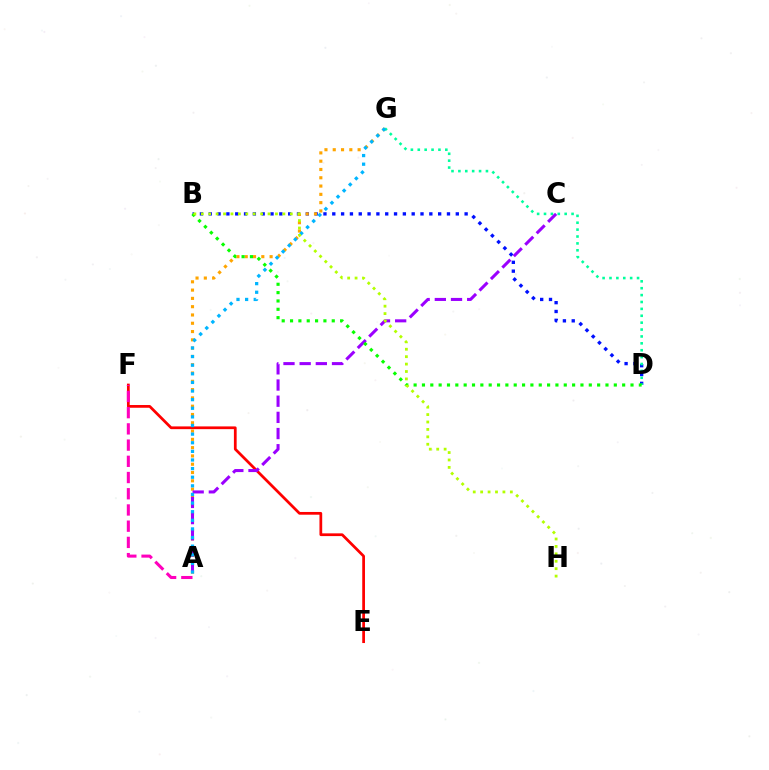{('B', 'D'): [{'color': '#0010ff', 'line_style': 'dotted', 'thickness': 2.4}, {'color': '#08ff00', 'line_style': 'dotted', 'thickness': 2.27}], ('E', 'F'): [{'color': '#ff0000', 'line_style': 'solid', 'thickness': 1.97}], ('A', 'G'): [{'color': '#ffa500', 'line_style': 'dotted', 'thickness': 2.25}, {'color': '#00b5ff', 'line_style': 'dotted', 'thickness': 2.34}], ('D', 'G'): [{'color': '#00ff9d', 'line_style': 'dotted', 'thickness': 1.87}], ('A', 'C'): [{'color': '#9b00ff', 'line_style': 'dashed', 'thickness': 2.2}], ('A', 'F'): [{'color': '#ff00bd', 'line_style': 'dashed', 'thickness': 2.2}], ('B', 'H'): [{'color': '#b3ff00', 'line_style': 'dotted', 'thickness': 2.02}]}